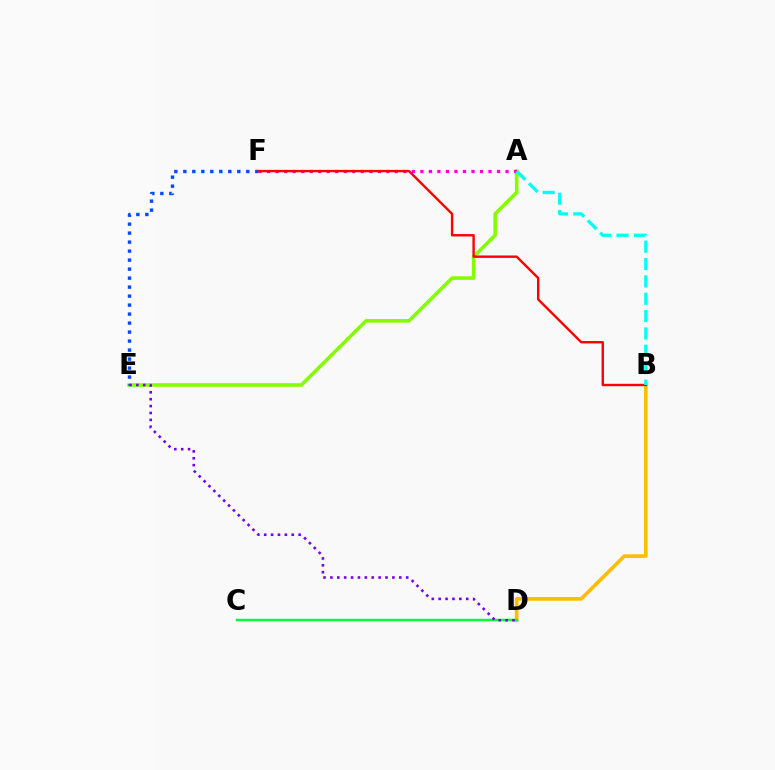{('A', 'E'): [{'color': '#84ff00', 'line_style': 'solid', 'thickness': 2.57}], ('E', 'F'): [{'color': '#004bff', 'line_style': 'dotted', 'thickness': 2.44}], ('B', 'D'): [{'color': '#ffbd00', 'line_style': 'solid', 'thickness': 2.63}], ('C', 'D'): [{'color': '#00ff39', 'line_style': 'solid', 'thickness': 1.77}], ('D', 'E'): [{'color': '#7200ff', 'line_style': 'dotted', 'thickness': 1.87}], ('A', 'F'): [{'color': '#ff00cf', 'line_style': 'dotted', 'thickness': 2.31}], ('B', 'F'): [{'color': '#ff0000', 'line_style': 'solid', 'thickness': 1.73}], ('A', 'B'): [{'color': '#00fff6', 'line_style': 'dashed', 'thickness': 2.36}]}